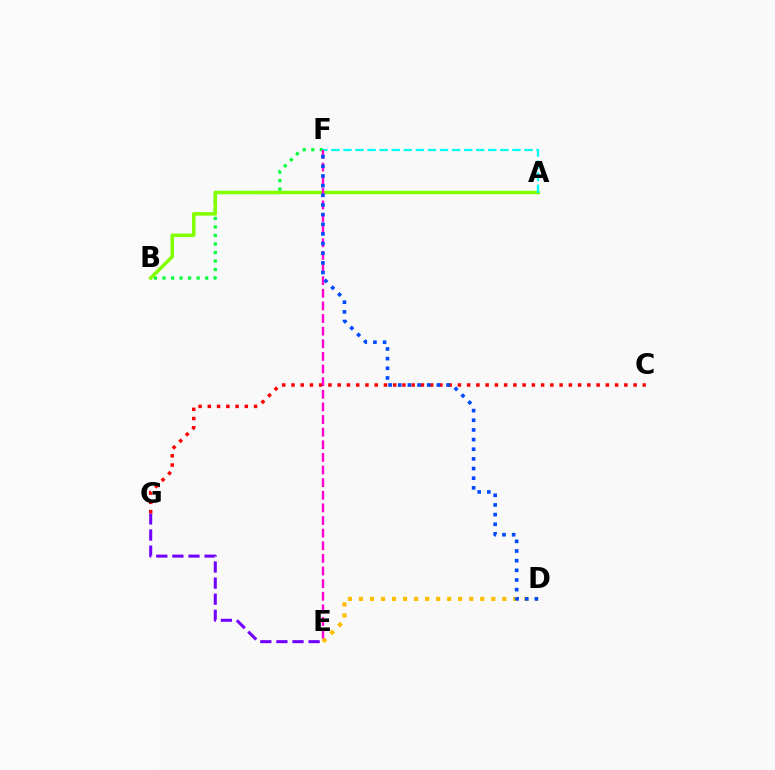{('D', 'E'): [{'color': '#ffbd00', 'line_style': 'dotted', 'thickness': 3.0}], ('E', 'G'): [{'color': '#7200ff', 'line_style': 'dashed', 'thickness': 2.19}], ('B', 'F'): [{'color': '#00ff39', 'line_style': 'dotted', 'thickness': 2.32}], ('A', 'B'): [{'color': '#84ff00', 'line_style': 'solid', 'thickness': 2.54}], ('A', 'F'): [{'color': '#00fff6', 'line_style': 'dashed', 'thickness': 1.64}], ('C', 'G'): [{'color': '#ff0000', 'line_style': 'dotted', 'thickness': 2.51}], ('E', 'F'): [{'color': '#ff00cf', 'line_style': 'dashed', 'thickness': 1.71}], ('D', 'F'): [{'color': '#004bff', 'line_style': 'dotted', 'thickness': 2.62}]}